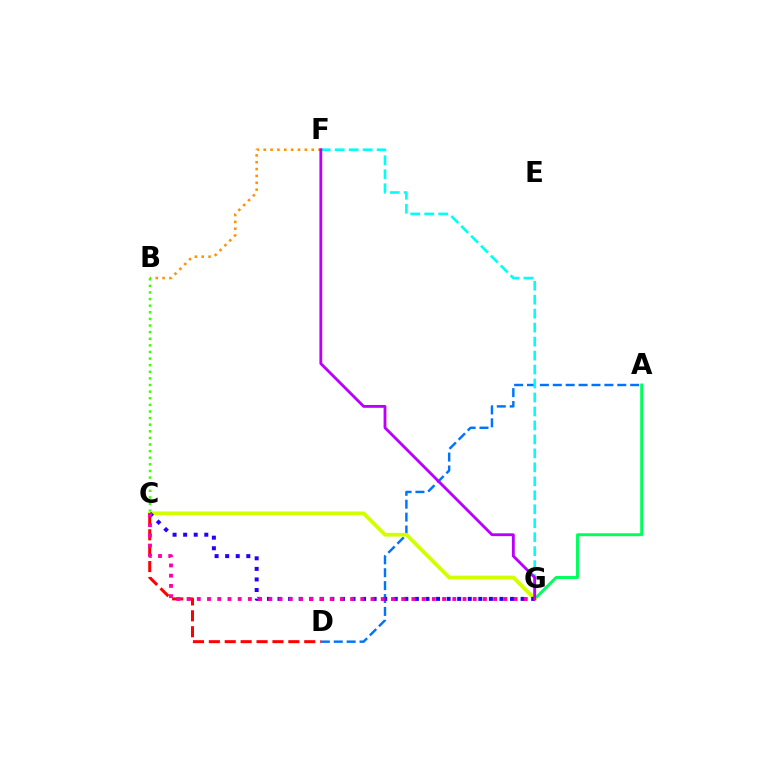{('C', 'D'): [{'color': '#ff0000', 'line_style': 'dashed', 'thickness': 2.16}], ('B', 'F'): [{'color': '#ff9400', 'line_style': 'dotted', 'thickness': 1.86}], ('A', 'G'): [{'color': '#00ff5c', 'line_style': 'solid', 'thickness': 2.11}], ('A', 'D'): [{'color': '#0074ff', 'line_style': 'dashed', 'thickness': 1.75}], ('F', 'G'): [{'color': '#00fff6', 'line_style': 'dashed', 'thickness': 1.9}, {'color': '#b900ff', 'line_style': 'solid', 'thickness': 2.04}], ('B', 'C'): [{'color': '#3dff00', 'line_style': 'dotted', 'thickness': 1.8}], ('C', 'G'): [{'color': '#d1ff00', 'line_style': 'solid', 'thickness': 2.69}, {'color': '#2500ff', 'line_style': 'dotted', 'thickness': 2.87}, {'color': '#ff00ac', 'line_style': 'dotted', 'thickness': 2.78}]}